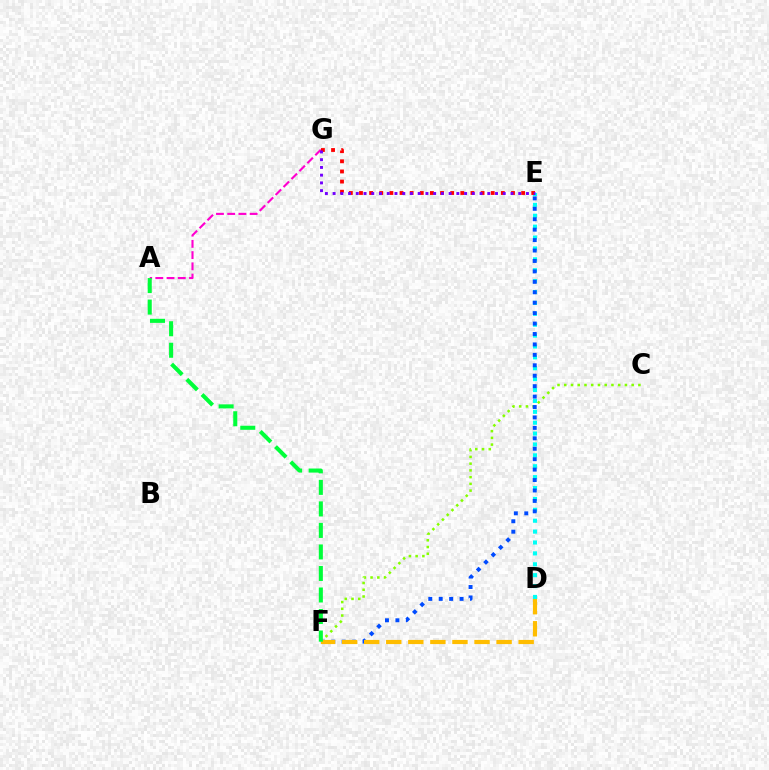{('D', 'E'): [{'color': '#00fff6', 'line_style': 'dotted', 'thickness': 2.96}], ('C', 'F'): [{'color': '#84ff00', 'line_style': 'dotted', 'thickness': 1.83}], ('A', 'G'): [{'color': '#ff00cf', 'line_style': 'dashed', 'thickness': 1.53}], ('E', 'G'): [{'color': '#ff0000', 'line_style': 'dotted', 'thickness': 2.75}, {'color': '#7200ff', 'line_style': 'dotted', 'thickness': 2.1}], ('E', 'F'): [{'color': '#004bff', 'line_style': 'dotted', 'thickness': 2.83}], ('D', 'F'): [{'color': '#ffbd00', 'line_style': 'dashed', 'thickness': 3.0}], ('A', 'F'): [{'color': '#00ff39', 'line_style': 'dashed', 'thickness': 2.92}]}